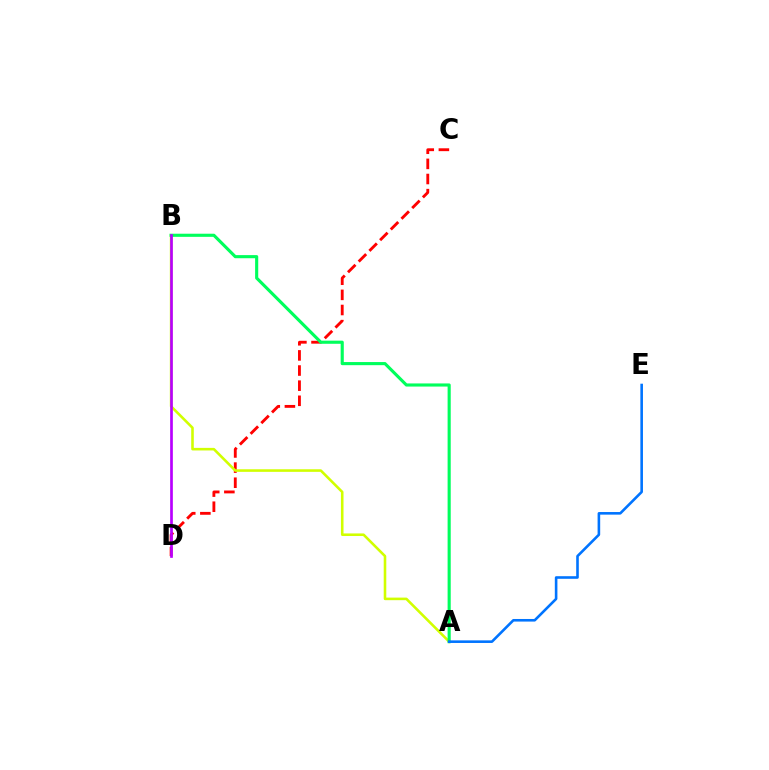{('C', 'D'): [{'color': '#ff0000', 'line_style': 'dashed', 'thickness': 2.06}], ('A', 'B'): [{'color': '#d1ff00', 'line_style': 'solid', 'thickness': 1.86}, {'color': '#00ff5c', 'line_style': 'solid', 'thickness': 2.25}], ('B', 'D'): [{'color': '#b900ff', 'line_style': 'solid', 'thickness': 1.94}], ('A', 'E'): [{'color': '#0074ff', 'line_style': 'solid', 'thickness': 1.87}]}